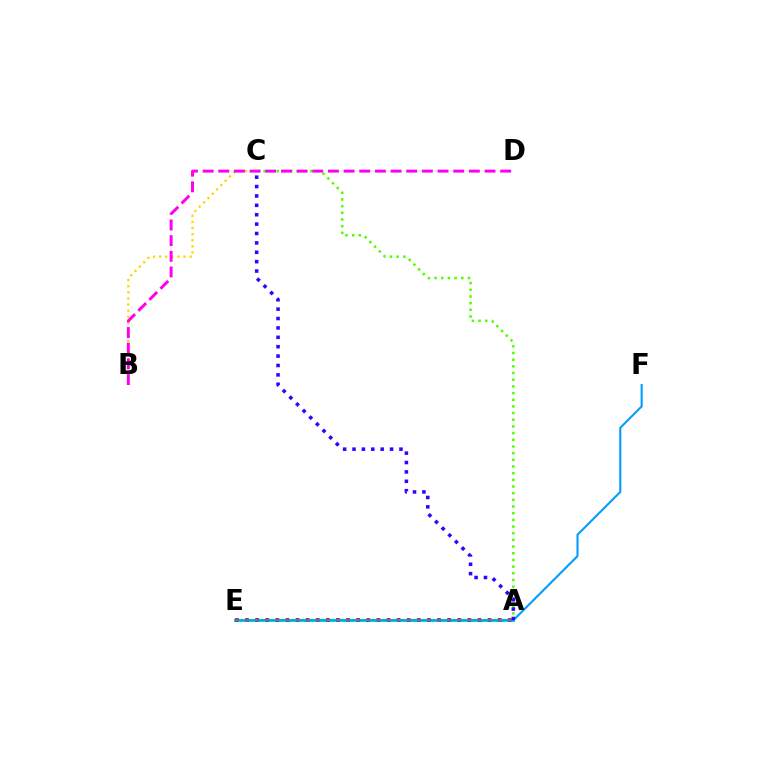{('A', 'E'): [{'color': '#00ff86', 'line_style': 'solid', 'thickness': 2.15}, {'color': '#ff0000', 'line_style': 'dotted', 'thickness': 2.75}], ('A', 'C'): [{'color': '#4fff00', 'line_style': 'dotted', 'thickness': 1.81}, {'color': '#3700ff', 'line_style': 'dotted', 'thickness': 2.55}], ('B', 'C'): [{'color': '#ffd500', 'line_style': 'dotted', 'thickness': 1.66}], ('B', 'D'): [{'color': '#ff00ed', 'line_style': 'dashed', 'thickness': 2.13}], ('E', 'F'): [{'color': '#009eff', 'line_style': 'solid', 'thickness': 1.51}]}